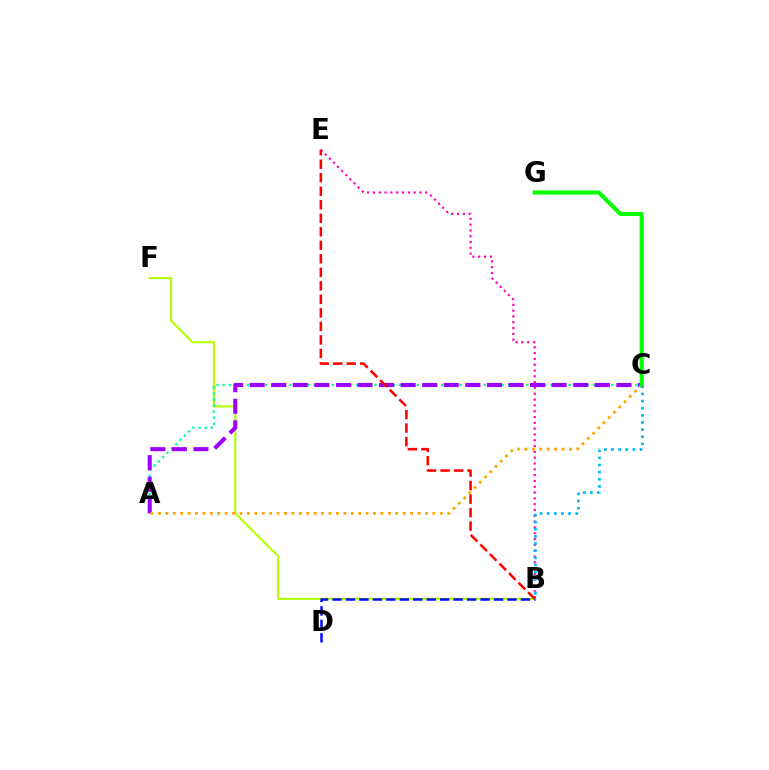{('B', 'F'): [{'color': '#b3ff00', 'line_style': 'solid', 'thickness': 1.52}], ('B', 'D'): [{'color': '#0010ff', 'line_style': 'dashed', 'thickness': 1.83}], ('A', 'C'): [{'color': '#00ff9d', 'line_style': 'dotted', 'thickness': 1.65}, {'color': '#9b00ff', 'line_style': 'dashed', 'thickness': 2.93}, {'color': '#ffa500', 'line_style': 'dotted', 'thickness': 2.02}], ('B', 'E'): [{'color': '#ff00bd', 'line_style': 'dotted', 'thickness': 1.58}, {'color': '#ff0000', 'line_style': 'dashed', 'thickness': 1.84}], ('C', 'G'): [{'color': '#08ff00', 'line_style': 'solid', 'thickness': 2.95}], ('B', 'C'): [{'color': '#00b5ff', 'line_style': 'dotted', 'thickness': 1.94}]}